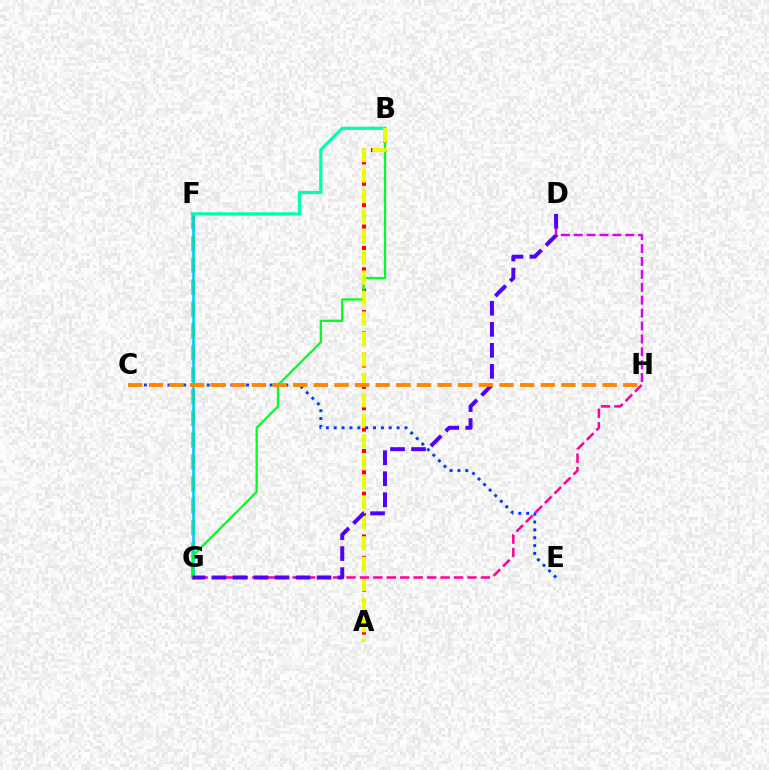{('D', 'H'): [{'color': '#d600ff', 'line_style': 'dashed', 'thickness': 1.75}], ('A', 'B'): [{'color': '#ff0000', 'line_style': 'dotted', 'thickness': 2.9}, {'color': '#eeff00', 'line_style': 'dashed', 'thickness': 2.78}], ('F', 'G'): [{'color': '#66ff00', 'line_style': 'dashed', 'thickness': 2.97}, {'color': '#00c7ff', 'line_style': 'solid', 'thickness': 1.8}], ('B', 'G'): [{'color': '#00ff27', 'line_style': 'solid', 'thickness': 1.66}], ('B', 'F'): [{'color': '#00ffaf', 'line_style': 'solid', 'thickness': 2.32}], ('C', 'E'): [{'color': '#003fff', 'line_style': 'dotted', 'thickness': 2.14}], ('G', 'H'): [{'color': '#ff00a0', 'line_style': 'dashed', 'thickness': 1.83}], ('D', 'G'): [{'color': '#4f00ff', 'line_style': 'dashed', 'thickness': 2.86}], ('C', 'H'): [{'color': '#ff8800', 'line_style': 'dashed', 'thickness': 2.8}]}